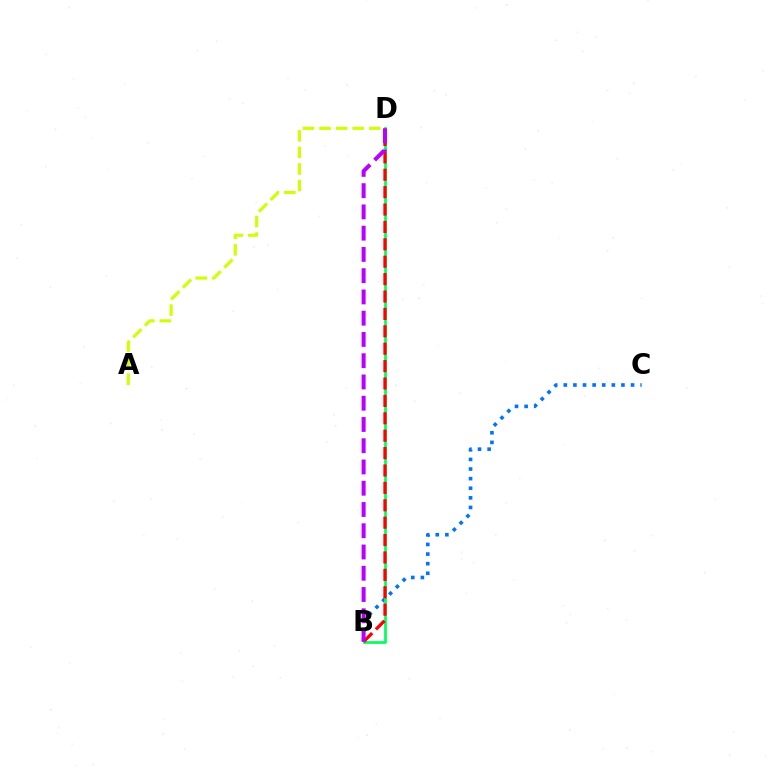{('B', 'C'): [{'color': '#0074ff', 'line_style': 'dotted', 'thickness': 2.61}], ('B', 'D'): [{'color': '#00ff5c', 'line_style': 'solid', 'thickness': 1.96}, {'color': '#ff0000', 'line_style': 'dashed', 'thickness': 2.36}, {'color': '#b900ff', 'line_style': 'dashed', 'thickness': 2.89}], ('A', 'D'): [{'color': '#d1ff00', 'line_style': 'dashed', 'thickness': 2.25}]}